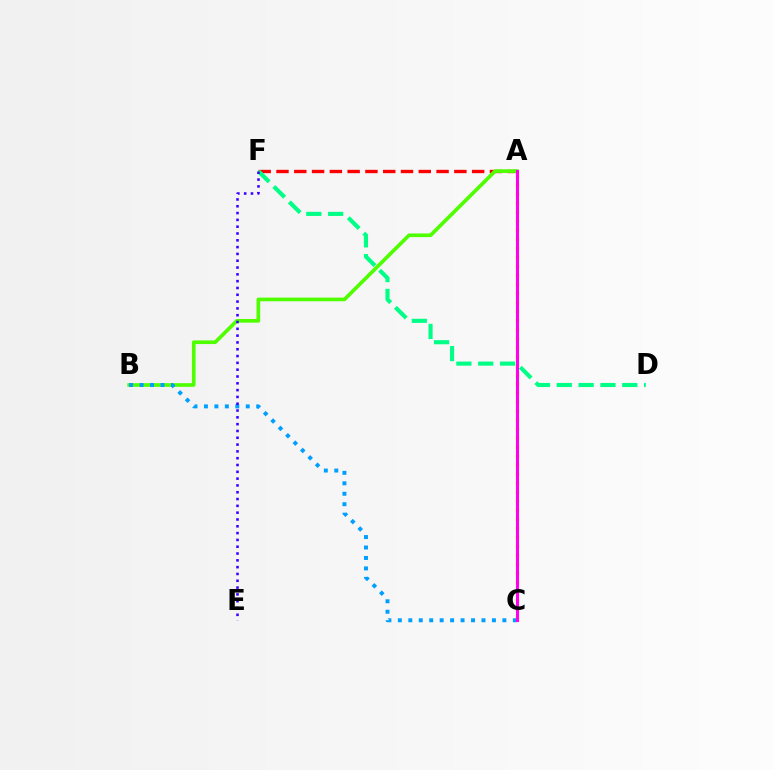{('A', 'C'): [{'color': '#ffd500', 'line_style': 'dotted', 'thickness': 2.45}, {'color': '#ff00ed', 'line_style': 'solid', 'thickness': 2.2}], ('A', 'F'): [{'color': '#ff0000', 'line_style': 'dashed', 'thickness': 2.42}], ('A', 'B'): [{'color': '#4fff00', 'line_style': 'solid', 'thickness': 2.64}], ('D', 'F'): [{'color': '#00ff86', 'line_style': 'dashed', 'thickness': 2.97}], ('B', 'C'): [{'color': '#009eff', 'line_style': 'dotted', 'thickness': 2.84}], ('E', 'F'): [{'color': '#3700ff', 'line_style': 'dotted', 'thickness': 1.85}]}